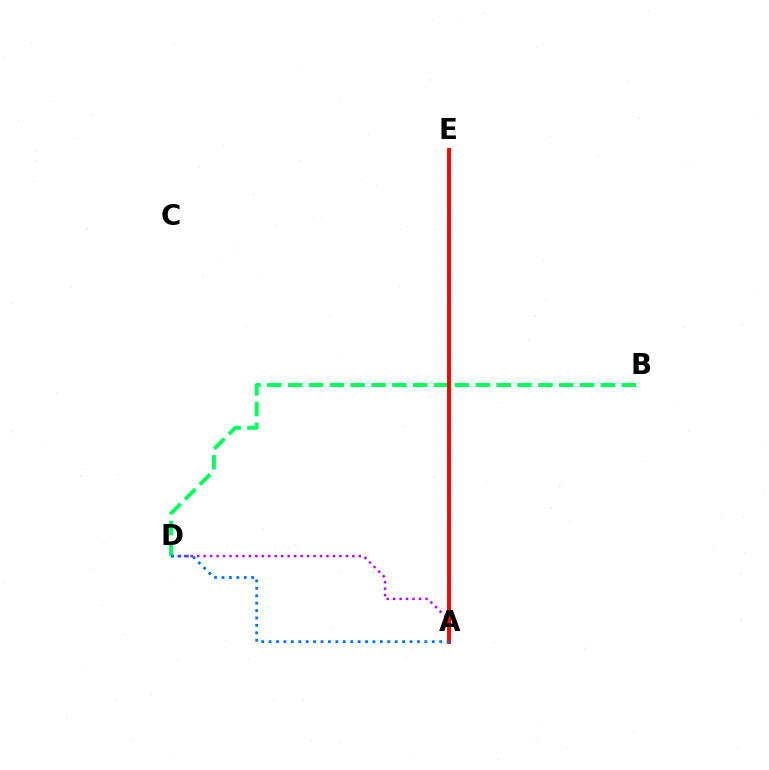{('A', 'E'): [{'color': '#d1ff00', 'line_style': 'dashed', 'thickness': 2.94}, {'color': '#ff0000', 'line_style': 'solid', 'thickness': 2.8}], ('A', 'D'): [{'color': '#b900ff', 'line_style': 'dotted', 'thickness': 1.76}, {'color': '#0074ff', 'line_style': 'dotted', 'thickness': 2.02}], ('B', 'D'): [{'color': '#00ff5c', 'line_style': 'dashed', 'thickness': 2.83}]}